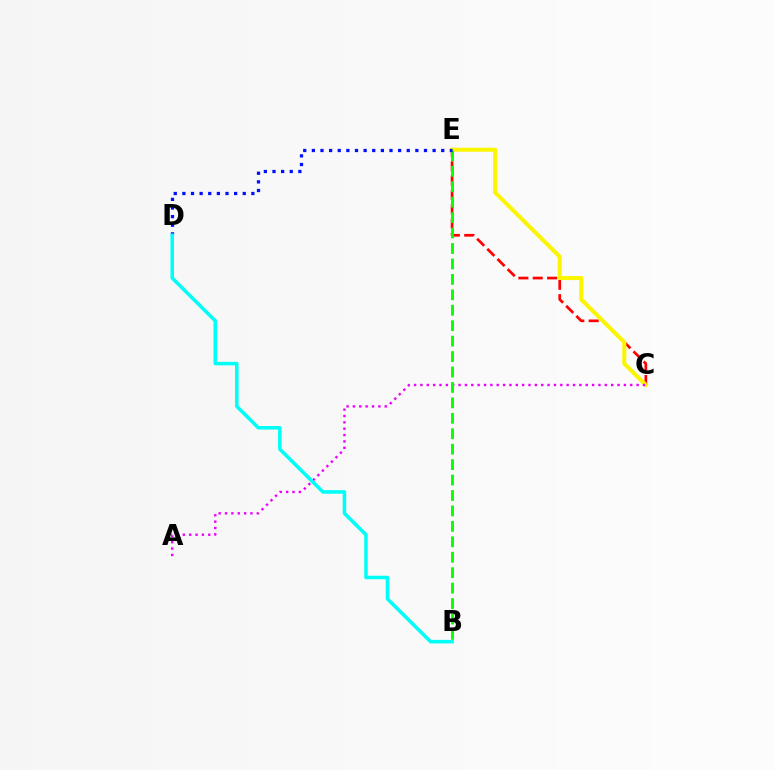{('C', 'E'): [{'color': '#ff0000', 'line_style': 'dashed', 'thickness': 1.95}, {'color': '#fcf500', 'line_style': 'solid', 'thickness': 2.9}], ('A', 'C'): [{'color': '#ee00ff', 'line_style': 'dotted', 'thickness': 1.73}], ('B', 'E'): [{'color': '#08ff00', 'line_style': 'dashed', 'thickness': 2.1}], ('D', 'E'): [{'color': '#0010ff', 'line_style': 'dotted', 'thickness': 2.34}], ('B', 'D'): [{'color': '#00fff6', 'line_style': 'solid', 'thickness': 2.55}]}